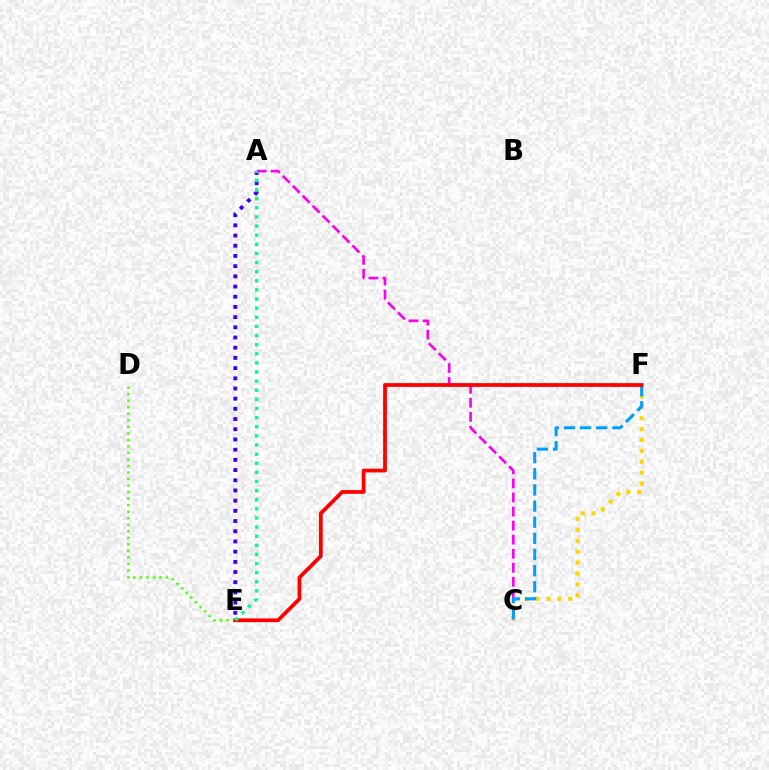{('A', 'C'): [{'color': '#ff00ed', 'line_style': 'dashed', 'thickness': 1.91}], ('A', 'E'): [{'color': '#3700ff', 'line_style': 'dotted', 'thickness': 2.77}, {'color': '#00ff86', 'line_style': 'dotted', 'thickness': 2.48}], ('C', 'F'): [{'color': '#ffd500', 'line_style': 'dotted', 'thickness': 2.96}, {'color': '#009eff', 'line_style': 'dashed', 'thickness': 2.19}], ('D', 'E'): [{'color': '#4fff00', 'line_style': 'dotted', 'thickness': 1.77}], ('E', 'F'): [{'color': '#ff0000', 'line_style': 'solid', 'thickness': 2.71}]}